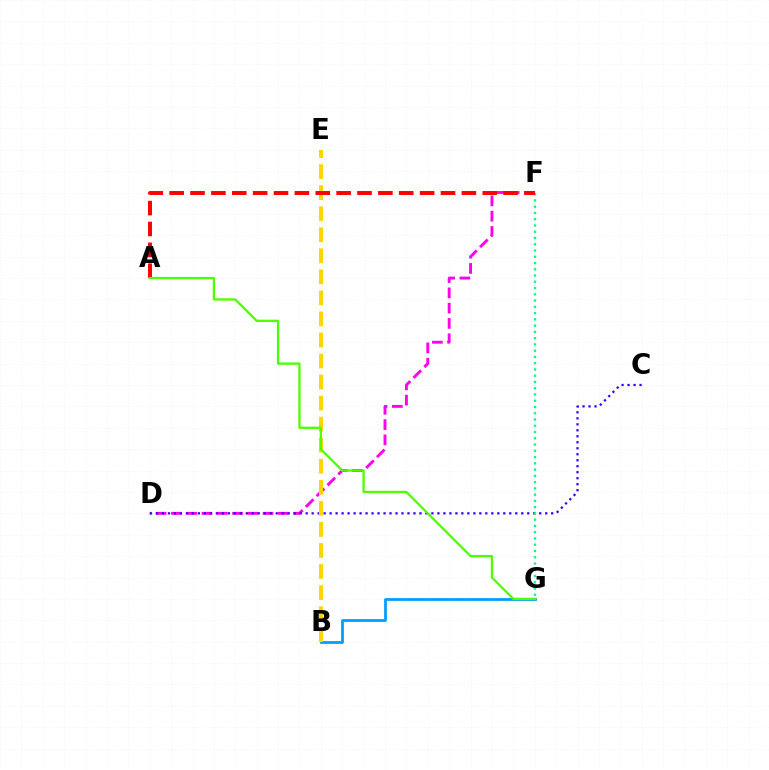{('B', 'G'): [{'color': '#009eff', 'line_style': 'solid', 'thickness': 1.99}], ('D', 'F'): [{'color': '#ff00ed', 'line_style': 'dashed', 'thickness': 2.08}], ('C', 'D'): [{'color': '#3700ff', 'line_style': 'dotted', 'thickness': 1.63}], ('F', 'G'): [{'color': '#00ff86', 'line_style': 'dotted', 'thickness': 1.7}], ('B', 'E'): [{'color': '#ffd500', 'line_style': 'dashed', 'thickness': 2.86}], ('A', 'F'): [{'color': '#ff0000', 'line_style': 'dashed', 'thickness': 2.84}], ('A', 'G'): [{'color': '#4fff00', 'line_style': 'solid', 'thickness': 1.65}]}